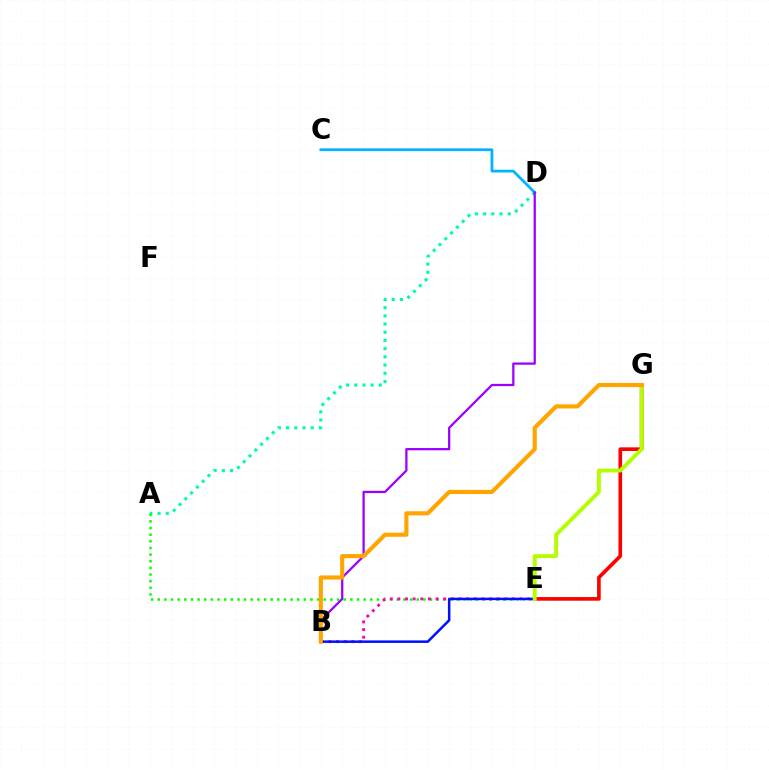{('A', 'D'): [{'color': '#00ff9d', 'line_style': 'dotted', 'thickness': 2.23}], ('A', 'E'): [{'color': '#08ff00', 'line_style': 'dotted', 'thickness': 1.8}], ('B', 'E'): [{'color': '#ff00bd', 'line_style': 'dotted', 'thickness': 2.07}, {'color': '#0010ff', 'line_style': 'solid', 'thickness': 1.81}], ('C', 'D'): [{'color': '#00b5ff', 'line_style': 'solid', 'thickness': 1.98}], ('E', 'G'): [{'color': '#ff0000', 'line_style': 'solid', 'thickness': 2.62}, {'color': '#b3ff00', 'line_style': 'solid', 'thickness': 2.8}], ('B', 'D'): [{'color': '#9b00ff', 'line_style': 'solid', 'thickness': 1.62}], ('B', 'G'): [{'color': '#ffa500', 'line_style': 'solid', 'thickness': 2.98}]}